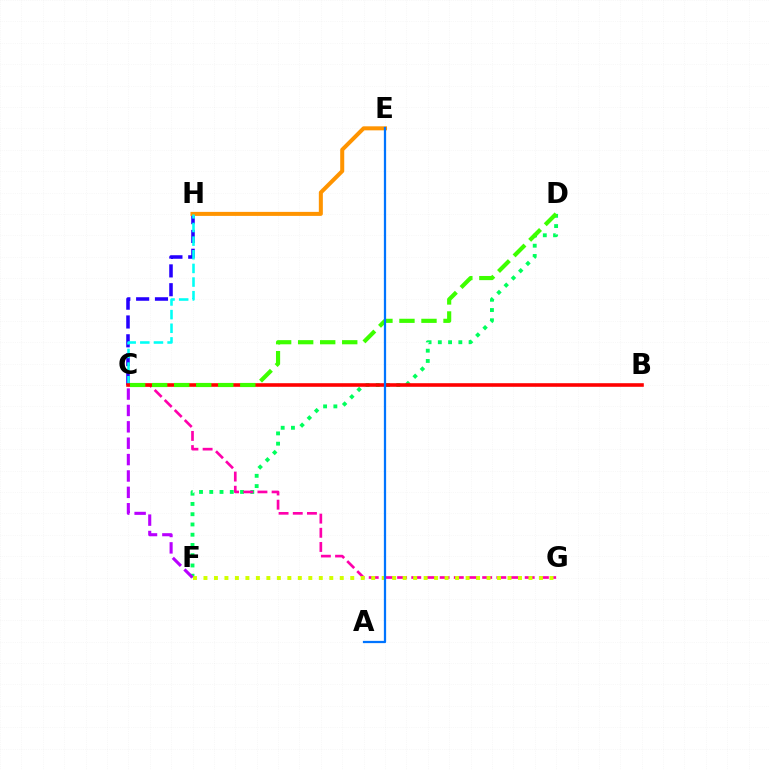{('C', 'H'): [{'color': '#2500ff', 'line_style': 'dashed', 'thickness': 2.56}, {'color': '#00fff6', 'line_style': 'dashed', 'thickness': 1.85}], ('E', 'H'): [{'color': '#ff9400', 'line_style': 'solid', 'thickness': 2.9}], ('D', 'F'): [{'color': '#00ff5c', 'line_style': 'dotted', 'thickness': 2.79}], ('C', 'G'): [{'color': '#ff00ac', 'line_style': 'dashed', 'thickness': 1.93}], ('F', 'G'): [{'color': '#d1ff00', 'line_style': 'dotted', 'thickness': 2.85}], ('B', 'C'): [{'color': '#ff0000', 'line_style': 'solid', 'thickness': 2.59}], ('C', 'D'): [{'color': '#3dff00', 'line_style': 'dashed', 'thickness': 2.99}], ('C', 'F'): [{'color': '#b900ff', 'line_style': 'dashed', 'thickness': 2.23}], ('A', 'E'): [{'color': '#0074ff', 'line_style': 'solid', 'thickness': 1.63}]}